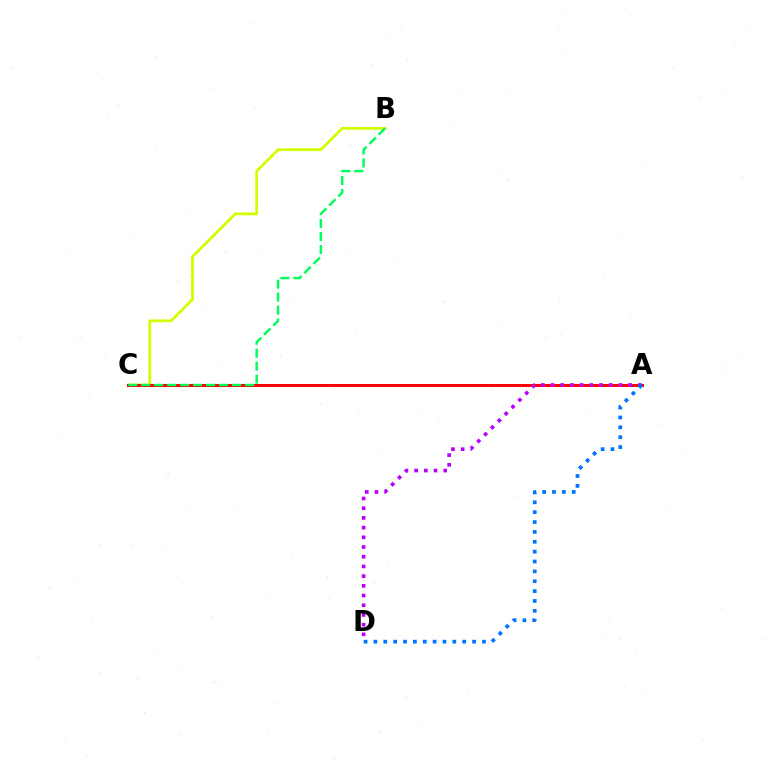{('B', 'C'): [{'color': '#d1ff00', 'line_style': 'solid', 'thickness': 2.01}, {'color': '#00ff5c', 'line_style': 'dashed', 'thickness': 1.76}], ('A', 'C'): [{'color': '#ff0000', 'line_style': 'solid', 'thickness': 2.16}], ('A', 'D'): [{'color': '#b900ff', 'line_style': 'dotted', 'thickness': 2.64}, {'color': '#0074ff', 'line_style': 'dotted', 'thickness': 2.68}]}